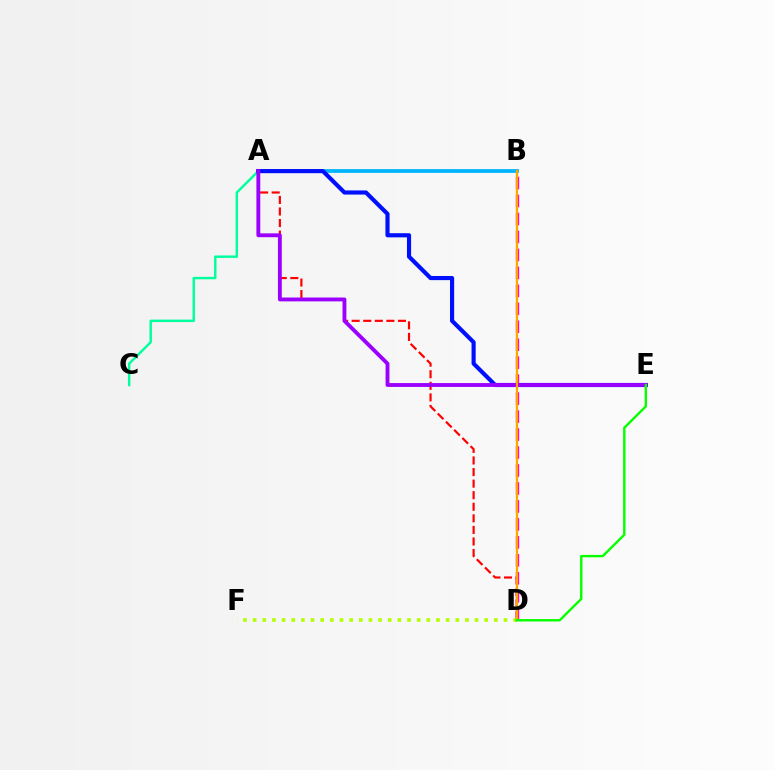{('A', 'C'): [{'color': '#00ff9d', 'line_style': 'solid', 'thickness': 1.75}], ('A', 'B'): [{'color': '#00b5ff', 'line_style': 'solid', 'thickness': 2.71}], ('A', 'D'): [{'color': '#ff0000', 'line_style': 'dashed', 'thickness': 1.57}], ('B', 'D'): [{'color': '#ff00bd', 'line_style': 'dashed', 'thickness': 2.44}, {'color': '#ffa500', 'line_style': 'solid', 'thickness': 1.6}], ('A', 'E'): [{'color': '#0010ff', 'line_style': 'solid', 'thickness': 2.99}, {'color': '#9b00ff', 'line_style': 'solid', 'thickness': 2.78}], ('D', 'F'): [{'color': '#b3ff00', 'line_style': 'dotted', 'thickness': 2.62}], ('D', 'E'): [{'color': '#08ff00', 'line_style': 'solid', 'thickness': 1.73}]}